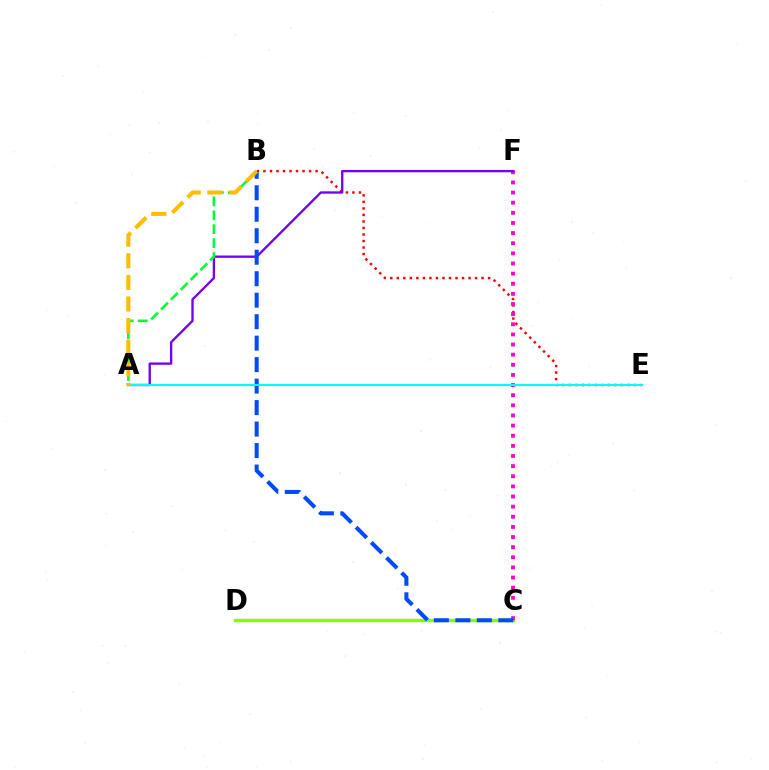{('C', 'D'): [{'color': '#84ff00', 'line_style': 'solid', 'thickness': 2.49}], ('B', 'E'): [{'color': '#ff0000', 'line_style': 'dotted', 'thickness': 1.77}], ('C', 'F'): [{'color': '#ff00cf', 'line_style': 'dotted', 'thickness': 2.75}], ('A', 'F'): [{'color': '#7200ff', 'line_style': 'solid', 'thickness': 1.68}], ('A', 'B'): [{'color': '#00ff39', 'line_style': 'dashed', 'thickness': 1.89}, {'color': '#ffbd00', 'line_style': 'dashed', 'thickness': 2.94}], ('B', 'C'): [{'color': '#004bff', 'line_style': 'dashed', 'thickness': 2.92}], ('A', 'E'): [{'color': '#00fff6', 'line_style': 'solid', 'thickness': 1.52}]}